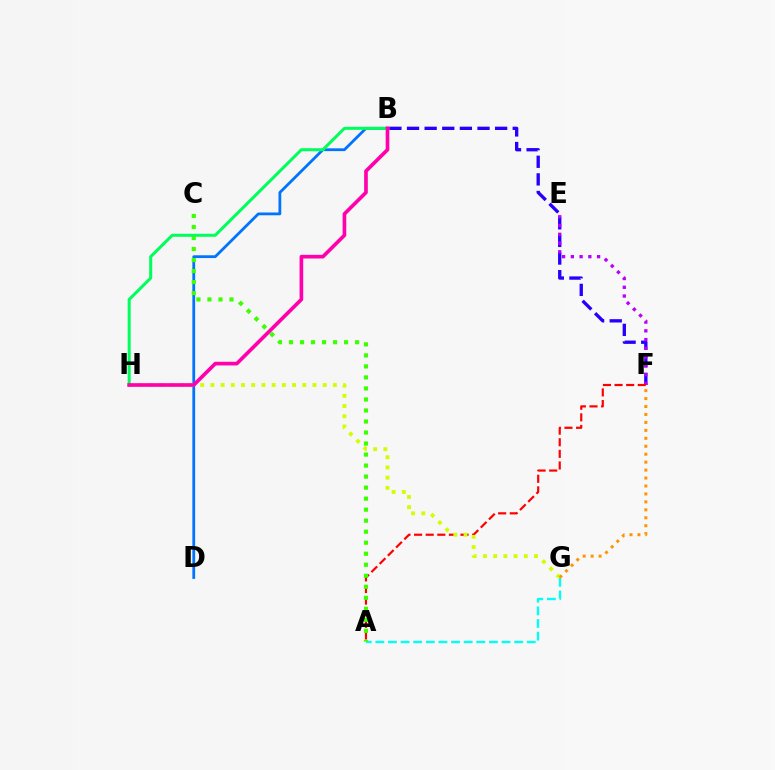{('B', 'F'): [{'color': '#2500ff', 'line_style': 'dashed', 'thickness': 2.39}], ('E', 'F'): [{'color': '#b900ff', 'line_style': 'dotted', 'thickness': 2.38}], ('B', 'D'): [{'color': '#0074ff', 'line_style': 'solid', 'thickness': 2.01}], ('A', 'G'): [{'color': '#00fff6', 'line_style': 'dashed', 'thickness': 1.71}], ('A', 'F'): [{'color': '#ff0000', 'line_style': 'dashed', 'thickness': 1.58}], ('G', 'H'): [{'color': '#d1ff00', 'line_style': 'dotted', 'thickness': 2.77}], ('A', 'C'): [{'color': '#3dff00', 'line_style': 'dotted', 'thickness': 2.99}], ('F', 'G'): [{'color': '#ff9400', 'line_style': 'dotted', 'thickness': 2.16}], ('B', 'H'): [{'color': '#00ff5c', 'line_style': 'solid', 'thickness': 2.18}, {'color': '#ff00ac', 'line_style': 'solid', 'thickness': 2.63}]}